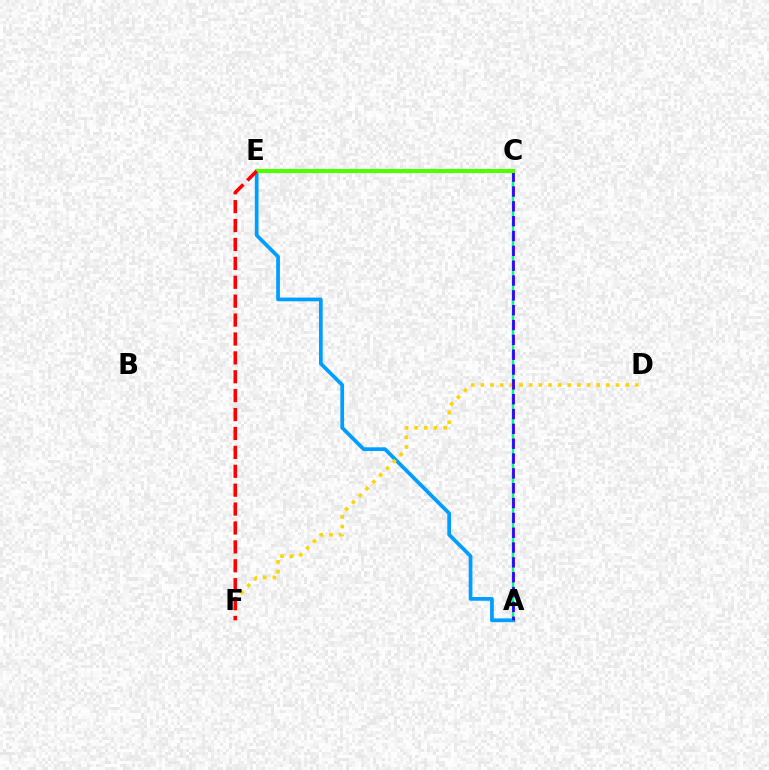{('C', 'E'): [{'color': '#ff00ed', 'line_style': 'dashed', 'thickness': 2.87}, {'color': '#4fff00', 'line_style': 'solid', 'thickness': 2.94}], ('A', 'E'): [{'color': '#009eff', 'line_style': 'solid', 'thickness': 2.68}], ('A', 'C'): [{'color': '#00ff86', 'line_style': 'solid', 'thickness': 1.72}, {'color': '#3700ff', 'line_style': 'dashed', 'thickness': 2.02}], ('D', 'F'): [{'color': '#ffd500', 'line_style': 'dotted', 'thickness': 2.62}], ('E', 'F'): [{'color': '#ff0000', 'line_style': 'dashed', 'thickness': 2.57}]}